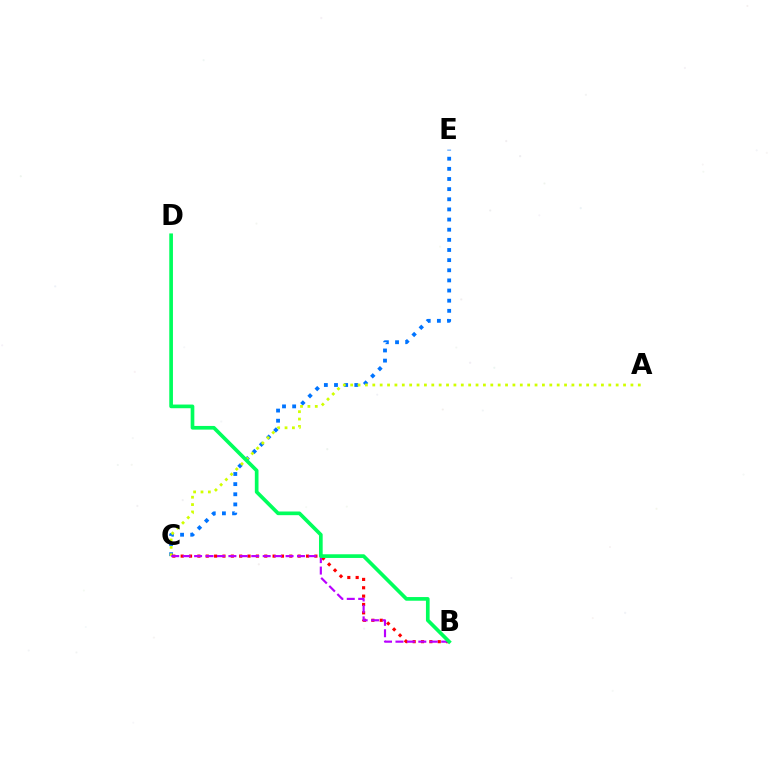{('C', 'E'): [{'color': '#0074ff', 'line_style': 'dotted', 'thickness': 2.76}], ('A', 'C'): [{'color': '#d1ff00', 'line_style': 'dotted', 'thickness': 2.0}], ('B', 'C'): [{'color': '#ff0000', 'line_style': 'dotted', 'thickness': 2.27}, {'color': '#b900ff', 'line_style': 'dashed', 'thickness': 1.55}], ('B', 'D'): [{'color': '#00ff5c', 'line_style': 'solid', 'thickness': 2.64}]}